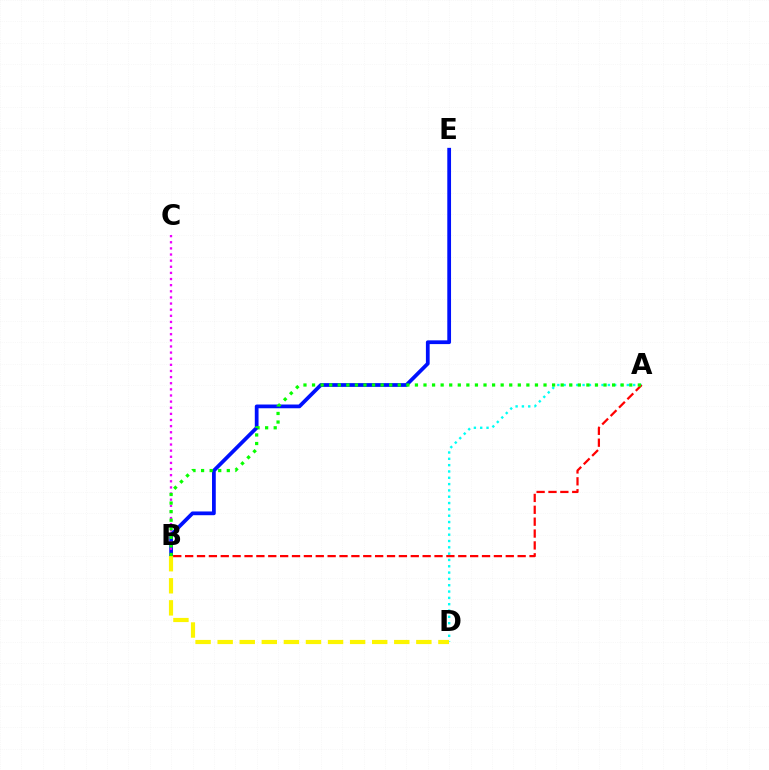{('B', 'E'): [{'color': '#0010ff', 'line_style': 'solid', 'thickness': 2.7}], ('A', 'D'): [{'color': '#00fff6', 'line_style': 'dotted', 'thickness': 1.72}], ('B', 'C'): [{'color': '#ee00ff', 'line_style': 'dotted', 'thickness': 1.67}], ('B', 'D'): [{'color': '#fcf500', 'line_style': 'dashed', 'thickness': 3.0}], ('A', 'B'): [{'color': '#ff0000', 'line_style': 'dashed', 'thickness': 1.61}, {'color': '#08ff00', 'line_style': 'dotted', 'thickness': 2.33}]}